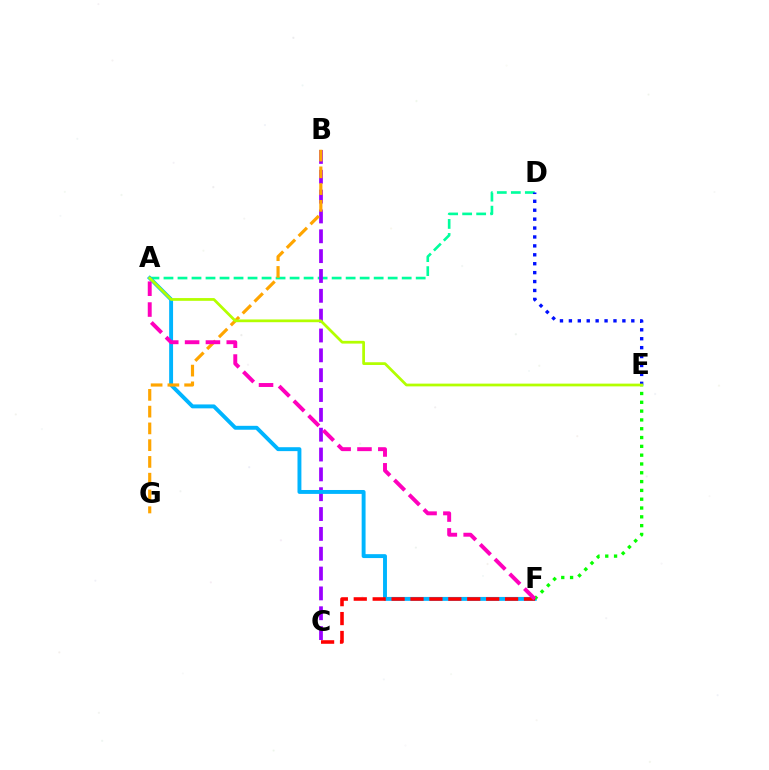{('A', 'D'): [{'color': '#00ff9d', 'line_style': 'dashed', 'thickness': 1.9}], ('D', 'E'): [{'color': '#0010ff', 'line_style': 'dotted', 'thickness': 2.42}], ('B', 'C'): [{'color': '#9b00ff', 'line_style': 'dashed', 'thickness': 2.7}], ('A', 'F'): [{'color': '#00b5ff', 'line_style': 'solid', 'thickness': 2.82}, {'color': '#ff00bd', 'line_style': 'dashed', 'thickness': 2.83}], ('E', 'F'): [{'color': '#08ff00', 'line_style': 'dotted', 'thickness': 2.39}], ('C', 'F'): [{'color': '#ff0000', 'line_style': 'dashed', 'thickness': 2.57}], ('B', 'G'): [{'color': '#ffa500', 'line_style': 'dashed', 'thickness': 2.28}], ('A', 'E'): [{'color': '#b3ff00', 'line_style': 'solid', 'thickness': 1.98}]}